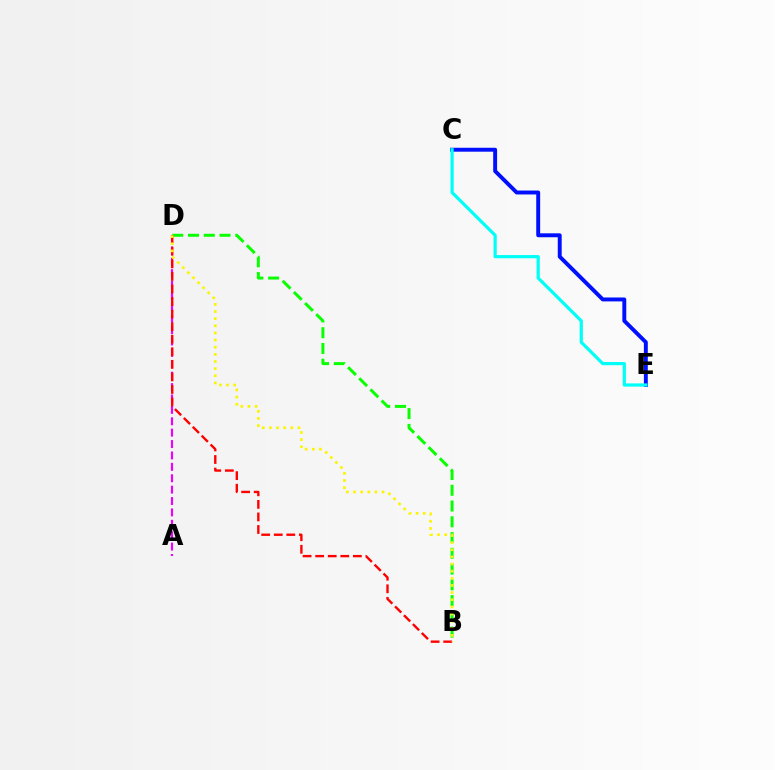{('B', 'D'): [{'color': '#08ff00', 'line_style': 'dashed', 'thickness': 2.14}, {'color': '#ff0000', 'line_style': 'dashed', 'thickness': 1.71}, {'color': '#fcf500', 'line_style': 'dotted', 'thickness': 1.94}], ('A', 'D'): [{'color': '#ee00ff', 'line_style': 'dashed', 'thickness': 1.55}], ('C', 'E'): [{'color': '#0010ff', 'line_style': 'solid', 'thickness': 2.82}, {'color': '#00fff6', 'line_style': 'solid', 'thickness': 2.31}]}